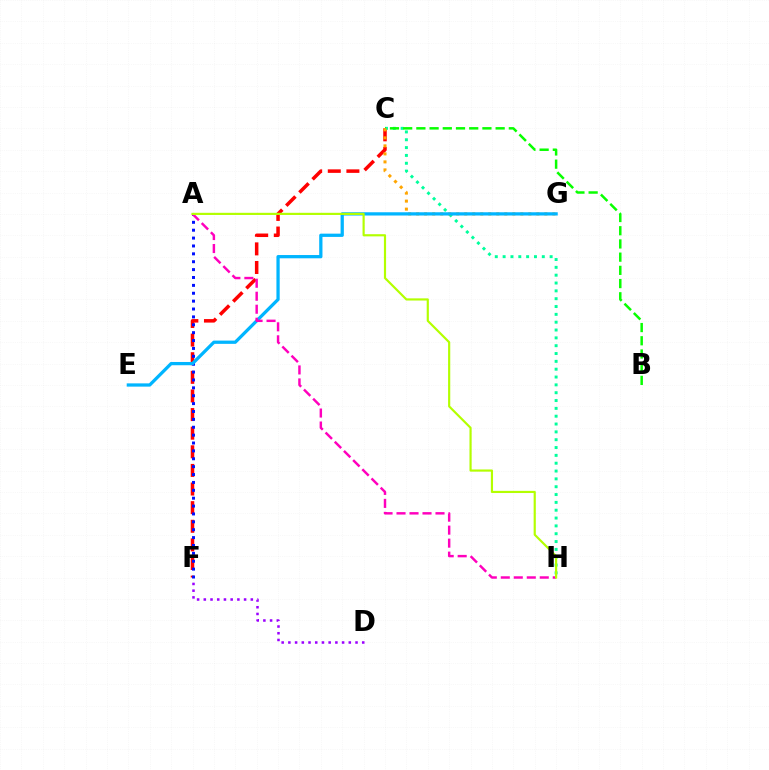{('C', 'F'): [{'color': '#ff0000', 'line_style': 'dashed', 'thickness': 2.53}], ('A', 'F'): [{'color': '#0010ff', 'line_style': 'dotted', 'thickness': 2.14}], ('C', 'H'): [{'color': '#00ff9d', 'line_style': 'dotted', 'thickness': 2.13}], ('B', 'C'): [{'color': '#08ff00', 'line_style': 'dashed', 'thickness': 1.79}], ('C', 'G'): [{'color': '#ffa500', 'line_style': 'dotted', 'thickness': 2.18}], ('E', 'G'): [{'color': '#00b5ff', 'line_style': 'solid', 'thickness': 2.35}], ('A', 'H'): [{'color': '#ff00bd', 'line_style': 'dashed', 'thickness': 1.76}, {'color': '#b3ff00', 'line_style': 'solid', 'thickness': 1.56}], ('D', 'F'): [{'color': '#9b00ff', 'line_style': 'dotted', 'thickness': 1.82}]}